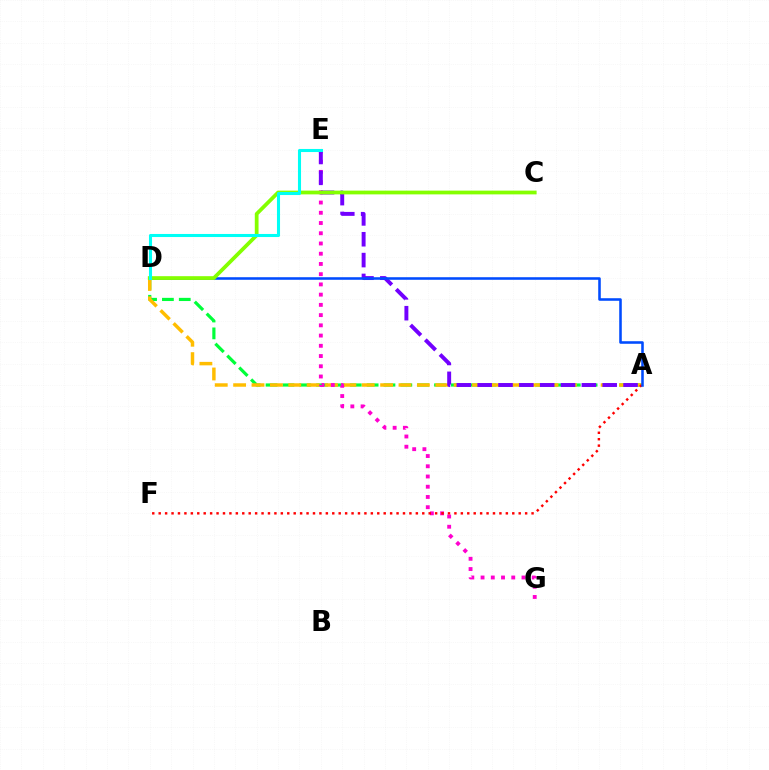{('A', 'D'): [{'color': '#00ff39', 'line_style': 'dashed', 'thickness': 2.29}, {'color': '#ffbd00', 'line_style': 'dashed', 'thickness': 2.5}, {'color': '#004bff', 'line_style': 'solid', 'thickness': 1.85}], ('E', 'G'): [{'color': '#ff00cf', 'line_style': 'dotted', 'thickness': 2.78}], ('A', 'F'): [{'color': '#ff0000', 'line_style': 'dotted', 'thickness': 1.75}], ('A', 'E'): [{'color': '#7200ff', 'line_style': 'dashed', 'thickness': 2.83}], ('C', 'D'): [{'color': '#84ff00', 'line_style': 'solid', 'thickness': 2.7}], ('D', 'E'): [{'color': '#00fff6', 'line_style': 'solid', 'thickness': 2.21}]}